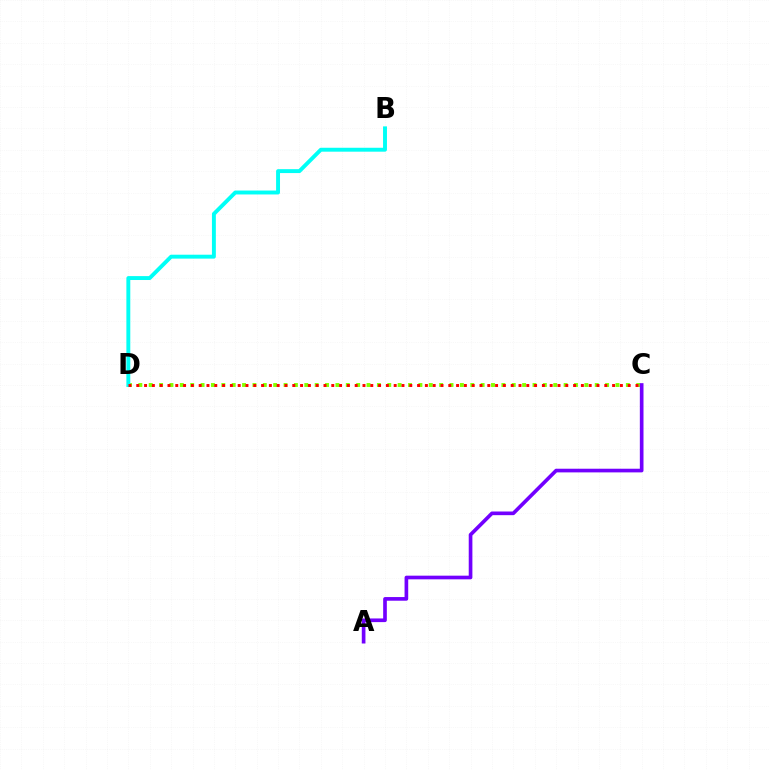{('C', 'D'): [{'color': '#84ff00', 'line_style': 'dotted', 'thickness': 2.82}, {'color': '#ff0000', 'line_style': 'dotted', 'thickness': 2.12}], ('B', 'D'): [{'color': '#00fff6', 'line_style': 'solid', 'thickness': 2.82}], ('A', 'C'): [{'color': '#7200ff', 'line_style': 'solid', 'thickness': 2.64}]}